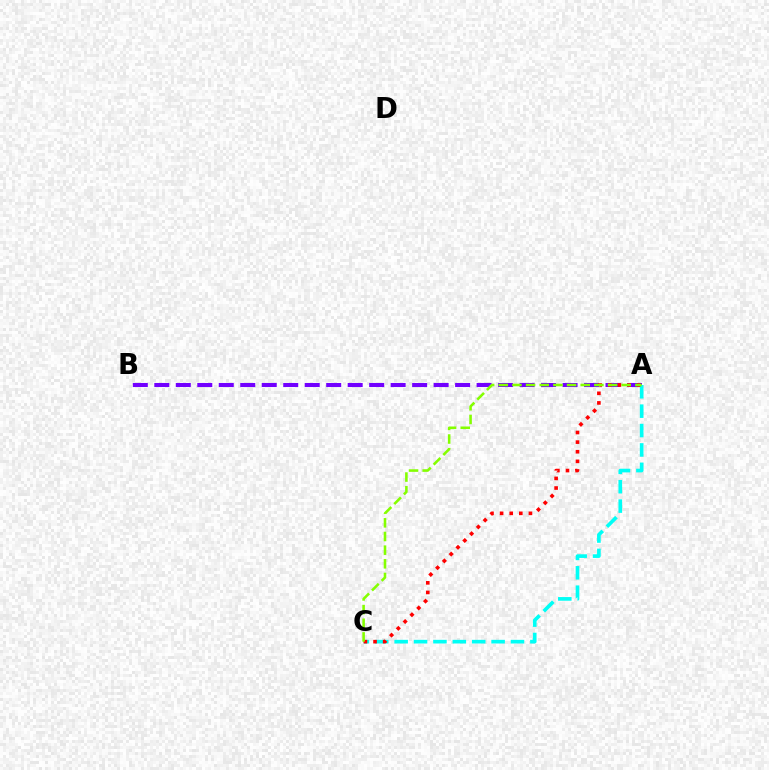{('A', 'B'): [{'color': '#7200ff', 'line_style': 'dashed', 'thickness': 2.92}], ('A', 'C'): [{'color': '#00fff6', 'line_style': 'dashed', 'thickness': 2.63}, {'color': '#ff0000', 'line_style': 'dotted', 'thickness': 2.61}, {'color': '#84ff00', 'line_style': 'dashed', 'thickness': 1.86}]}